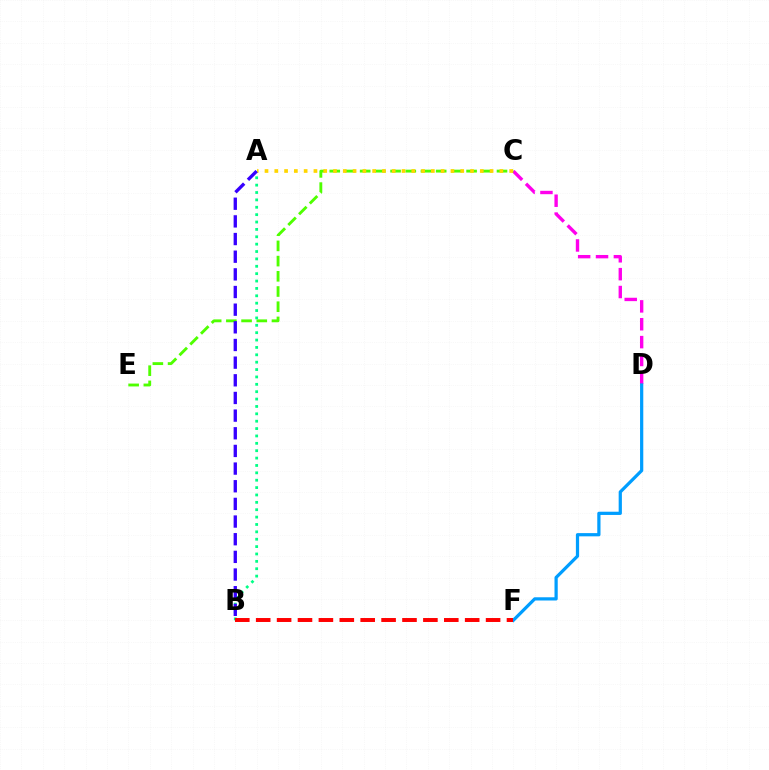{('C', 'D'): [{'color': '#ff00ed', 'line_style': 'dashed', 'thickness': 2.43}], ('C', 'E'): [{'color': '#4fff00', 'line_style': 'dashed', 'thickness': 2.07}], ('A', 'B'): [{'color': '#00ff86', 'line_style': 'dotted', 'thickness': 2.0}, {'color': '#3700ff', 'line_style': 'dashed', 'thickness': 2.4}], ('D', 'F'): [{'color': '#009eff', 'line_style': 'solid', 'thickness': 2.32}], ('A', 'C'): [{'color': '#ffd500', 'line_style': 'dotted', 'thickness': 2.66}], ('B', 'F'): [{'color': '#ff0000', 'line_style': 'dashed', 'thickness': 2.84}]}